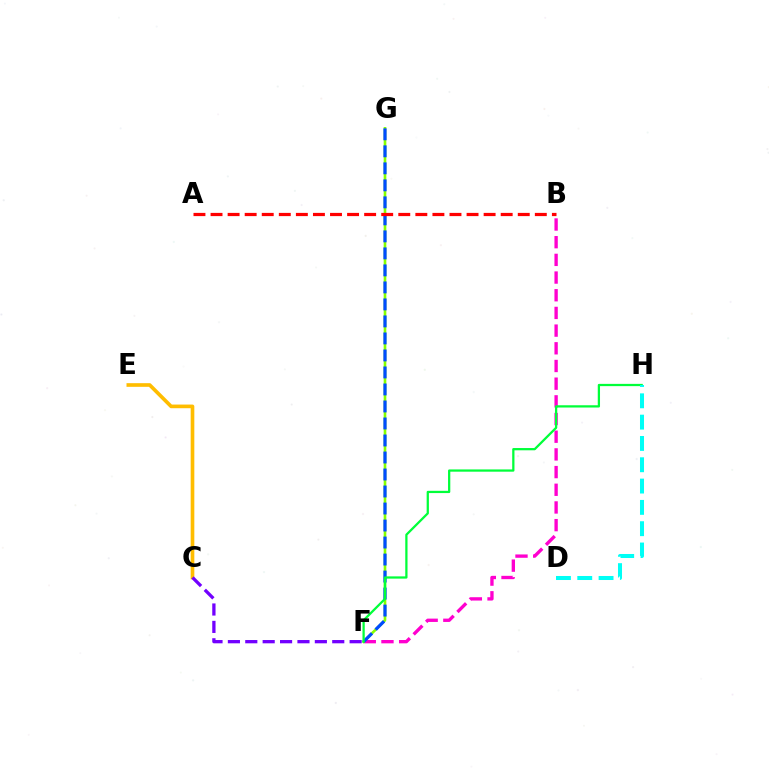{('B', 'F'): [{'color': '#ff00cf', 'line_style': 'dashed', 'thickness': 2.4}], ('F', 'G'): [{'color': '#84ff00', 'line_style': 'solid', 'thickness': 1.9}, {'color': '#004bff', 'line_style': 'dashed', 'thickness': 2.31}], ('F', 'H'): [{'color': '#00ff39', 'line_style': 'solid', 'thickness': 1.63}], ('D', 'H'): [{'color': '#00fff6', 'line_style': 'dashed', 'thickness': 2.9}], ('C', 'E'): [{'color': '#ffbd00', 'line_style': 'solid', 'thickness': 2.64}], ('A', 'B'): [{'color': '#ff0000', 'line_style': 'dashed', 'thickness': 2.32}], ('C', 'F'): [{'color': '#7200ff', 'line_style': 'dashed', 'thickness': 2.36}]}